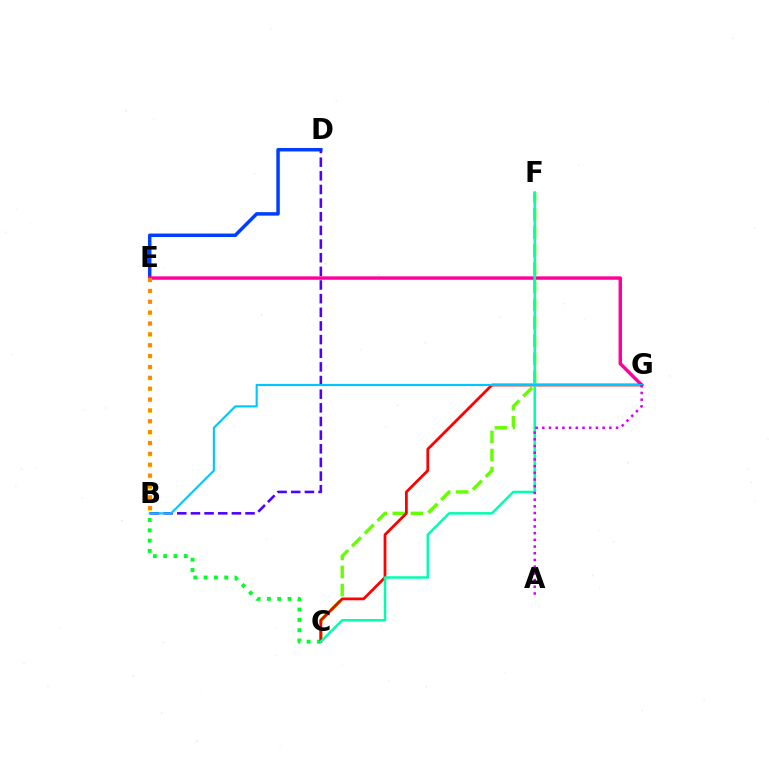{('B', 'C'): [{'color': '#00ff27', 'line_style': 'dotted', 'thickness': 2.8}], ('D', 'E'): [{'color': '#003fff', 'line_style': 'solid', 'thickness': 2.51}], ('B', 'E'): [{'color': '#eeff00', 'line_style': 'dotted', 'thickness': 2.96}, {'color': '#ff8800', 'line_style': 'dotted', 'thickness': 2.95}], ('C', 'F'): [{'color': '#66ff00', 'line_style': 'dashed', 'thickness': 2.45}, {'color': '#00ffaf', 'line_style': 'solid', 'thickness': 1.8}], ('E', 'G'): [{'color': '#ff00a0', 'line_style': 'solid', 'thickness': 2.47}], ('C', 'G'): [{'color': '#ff0000', 'line_style': 'solid', 'thickness': 2.0}], ('B', 'D'): [{'color': '#4f00ff', 'line_style': 'dashed', 'thickness': 1.85}], ('B', 'G'): [{'color': '#00c7ff', 'line_style': 'solid', 'thickness': 1.54}], ('A', 'G'): [{'color': '#d600ff', 'line_style': 'dotted', 'thickness': 1.82}]}